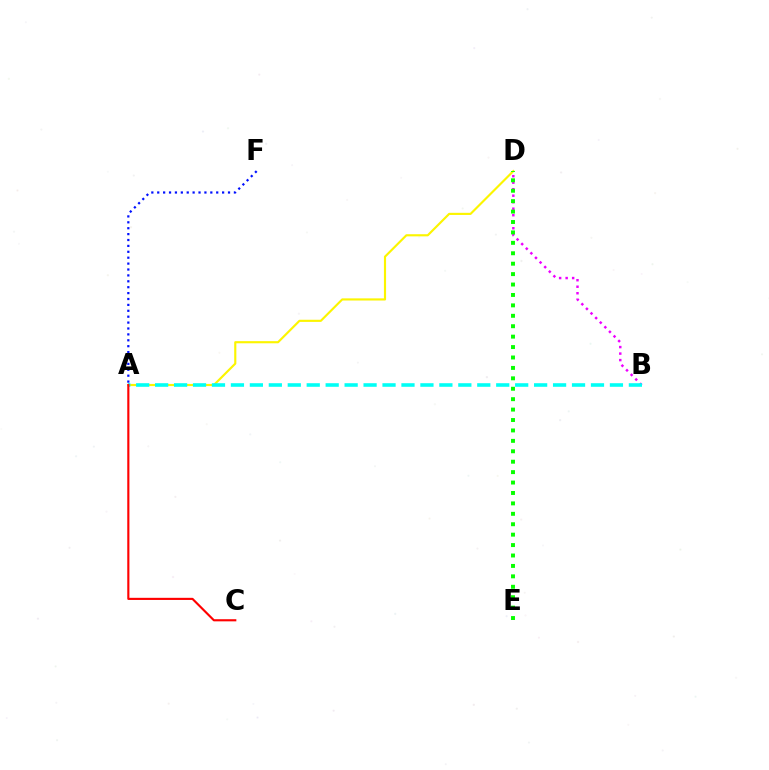{('A', 'D'): [{'color': '#fcf500', 'line_style': 'solid', 'thickness': 1.54}], ('A', 'F'): [{'color': '#0010ff', 'line_style': 'dotted', 'thickness': 1.6}], ('B', 'D'): [{'color': '#ee00ff', 'line_style': 'dotted', 'thickness': 1.77}], ('A', 'B'): [{'color': '#00fff6', 'line_style': 'dashed', 'thickness': 2.57}], ('A', 'C'): [{'color': '#ff0000', 'line_style': 'solid', 'thickness': 1.54}], ('D', 'E'): [{'color': '#08ff00', 'line_style': 'dotted', 'thickness': 2.83}]}